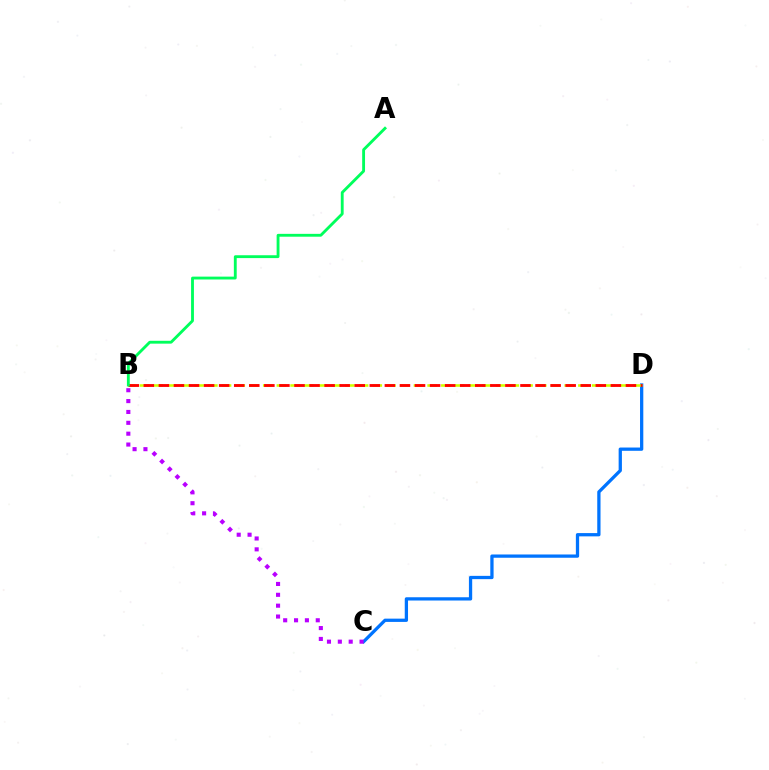{('C', 'D'): [{'color': '#0074ff', 'line_style': 'solid', 'thickness': 2.36}], ('B', 'D'): [{'color': '#d1ff00', 'line_style': 'dashed', 'thickness': 1.86}, {'color': '#ff0000', 'line_style': 'dashed', 'thickness': 2.05}], ('B', 'C'): [{'color': '#b900ff', 'line_style': 'dotted', 'thickness': 2.95}], ('A', 'B'): [{'color': '#00ff5c', 'line_style': 'solid', 'thickness': 2.05}]}